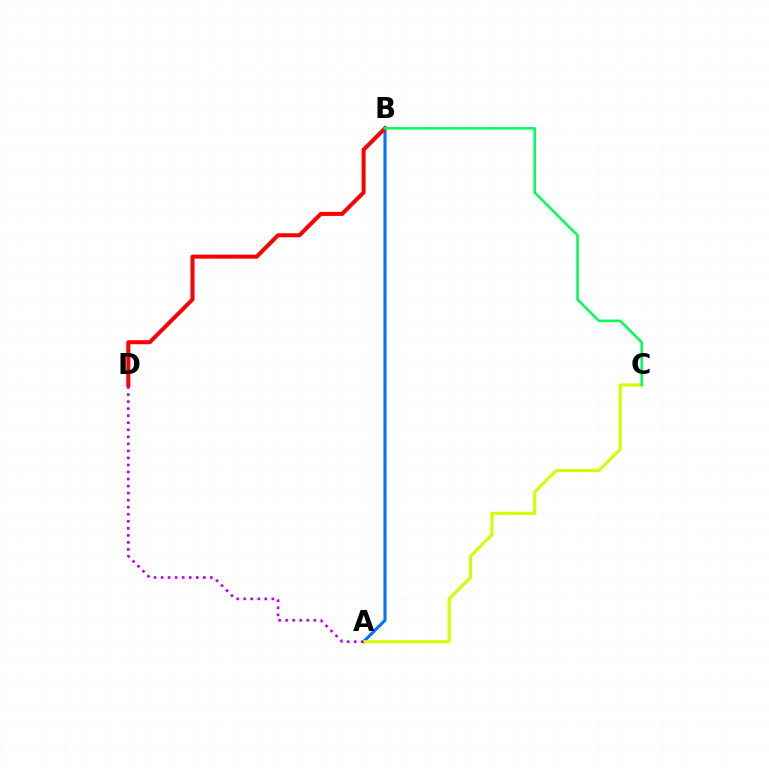{('A', 'B'): [{'color': '#0074ff', 'line_style': 'solid', 'thickness': 2.23}], ('A', 'C'): [{'color': '#d1ff00', 'line_style': 'solid', 'thickness': 2.23}], ('A', 'D'): [{'color': '#b900ff', 'line_style': 'dotted', 'thickness': 1.91}], ('B', 'D'): [{'color': '#ff0000', 'line_style': 'solid', 'thickness': 2.9}], ('B', 'C'): [{'color': '#00ff5c', 'line_style': 'solid', 'thickness': 1.84}]}